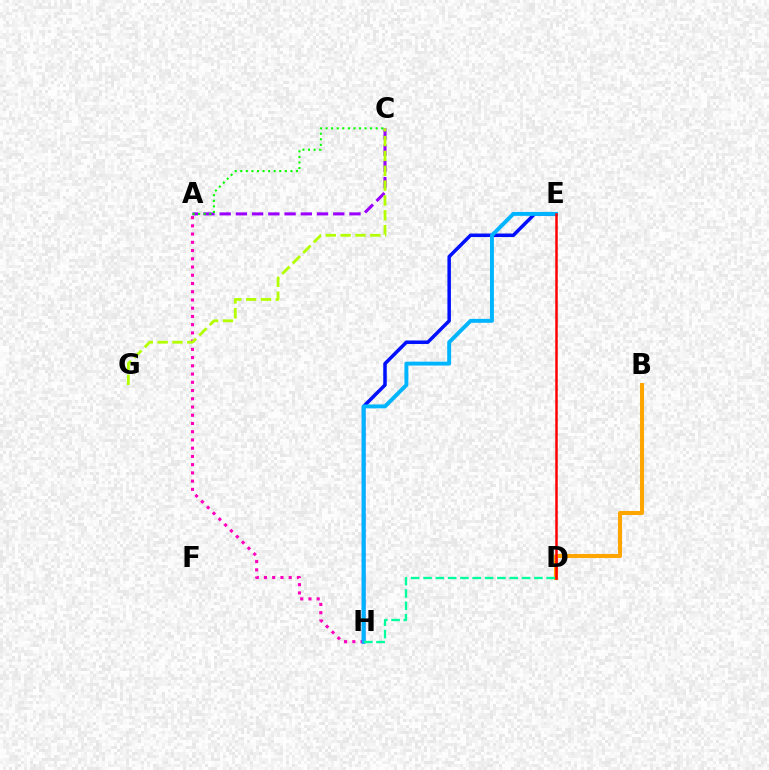{('A', 'H'): [{'color': '#ff00bd', 'line_style': 'dotted', 'thickness': 2.24}], ('E', 'H'): [{'color': '#0010ff', 'line_style': 'solid', 'thickness': 2.52}, {'color': '#00b5ff', 'line_style': 'solid', 'thickness': 2.82}], ('A', 'C'): [{'color': '#9b00ff', 'line_style': 'dashed', 'thickness': 2.2}, {'color': '#08ff00', 'line_style': 'dotted', 'thickness': 1.51}], ('B', 'D'): [{'color': '#ffa500', 'line_style': 'solid', 'thickness': 2.92}], ('D', 'H'): [{'color': '#00ff9d', 'line_style': 'dashed', 'thickness': 1.67}], ('D', 'E'): [{'color': '#ff0000', 'line_style': 'solid', 'thickness': 1.8}], ('C', 'G'): [{'color': '#b3ff00', 'line_style': 'dashed', 'thickness': 2.02}]}